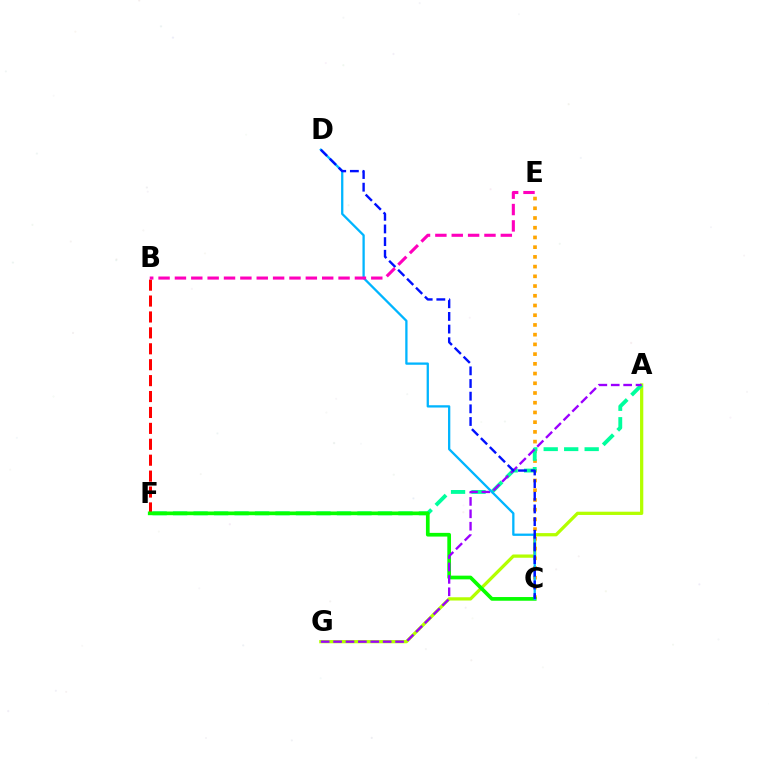{('A', 'G'): [{'color': '#b3ff00', 'line_style': 'solid', 'thickness': 2.35}, {'color': '#9b00ff', 'line_style': 'dashed', 'thickness': 1.68}], ('C', 'E'): [{'color': '#ffa500', 'line_style': 'dotted', 'thickness': 2.64}], ('B', 'F'): [{'color': '#ff0000', 'line_style': 'dashed', 'thickness': 2.16}], ('A', 'F'): [{'color': '#00ff9d', 'line_style': 'dashed', 'thickness': 2.78}], ('C', 'F'): [{'color': '#08ff00', 'line_style': 'solid', 'thickness': 2.66}], ('C', 'D'): [{'color': '#00b5ff', 'line_style': 'solid', 'thickness': 1.65}, {'color': '#0010ff', 'line_style': 'dashed', 'thickness': 1.72}], ('B', 'E'): [{'color': '#ff00bd', 'line_style': 'dashed', 'thickness': 2.22}]}